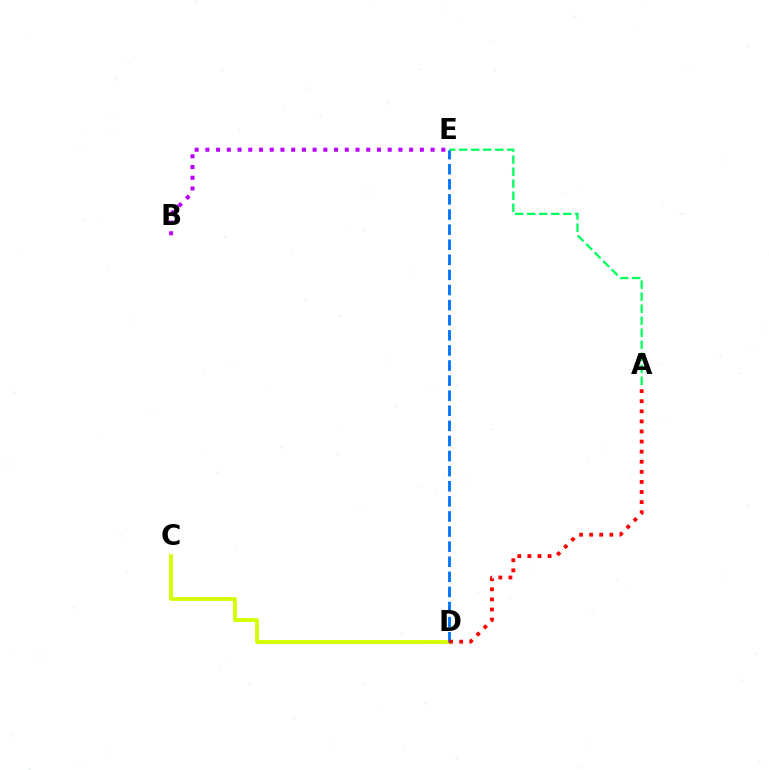{('B', 'E'): [{'color': '#b900ff', 'line_style': 'dotted', 'thickness': 2.91}], ('C', 'D'): [{'color': '#d1ff00', 'line_style': 'solid', 'thickness': 2.74}], ('A', 'E'): [{'color': '#00ff5c', 'line_style': 'dashed', 'thickness': 1.63}], ('D', 'E'): [{'color': '#0074ff', 'line_style': 'dashed', 'thickness': 2.05}], ('A', 'D'): [{'color': '#ff0000', 'line_style': 'dotted', 'thickness': 2.74}]}